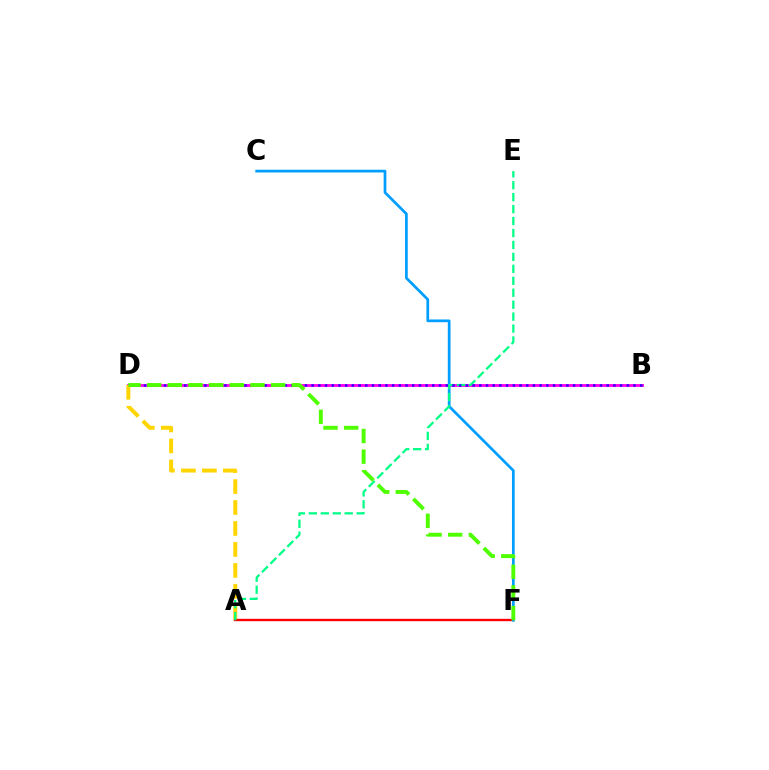{('B', 'D'): [{'color': '#ff00ed', 'line_style': 'solid', 'thickness': 2.05}, {'color': '#3700ff', 'line_style': 'dotted', 'thickness': 1.82}], ('A', 'D'): [{'color': '#ffd500', 'line_style': 'dashed', 'thickness': 2.85}], ('A', 'F'): [{'color': '#ff0000', 'line_style': 'solid', 'thickness': 1.72}], ('C', 'F'): [{'color': '#009eff', 'line_style': 'solid', 'thickness': 1.95}], ('A', 'E'): [{'color': '#00ff86', 'line_style': 'dashed', 'thickness': 1.62}], ('D', 'F'): [{'color': '#4fff00', 'line_style': 'dashed', 'thickness': 2.81}]}